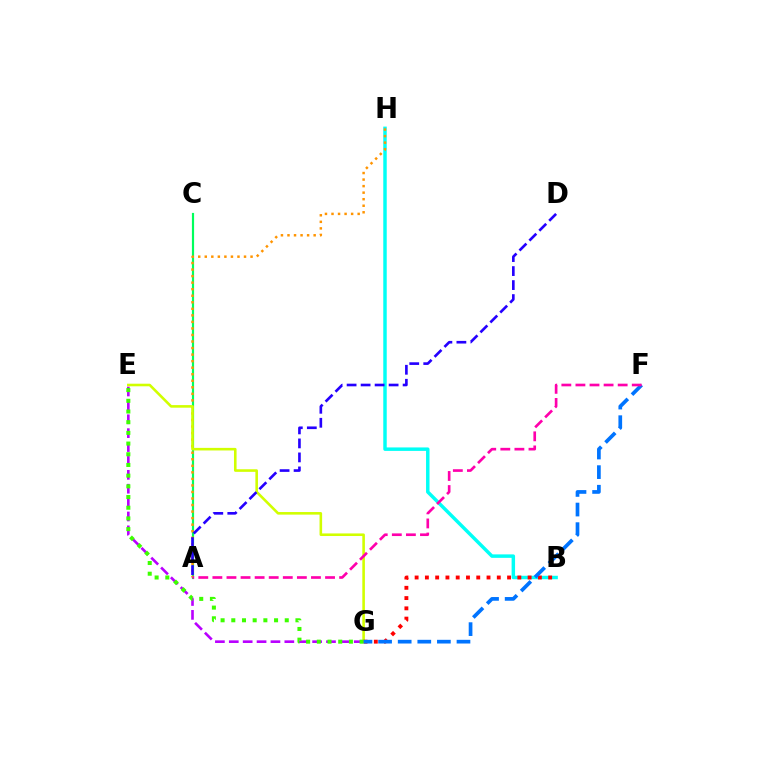{('B', 'H'): [{'color': '#00fff6', 'line_style': 'solid', 'thickness': 2.49}], ('A', 'C'): [{'color': '#00ff5c', 'line_style': 'solid', 'thickness': 1.58}], ('A', 'H'): [{'color': '#ff9400', 'line_style': 'dotted', 'thickness': 1.78}], ('E', 'G'): [{'color': '#b900ff', 'line_style': 'dashed', 'thickness': 1.89}, {'color': '#d1ff00', 'line_style': 'solid', 'thickness': 1.86}, {'color': '#3dff00', 'line_style': 'dotted', 'thickness': 2.91}], ('B', 'G'): [{'color': '#ff0000', 'line_style': 'dotted', 'thickness': 2.79}], ('A', 'D'): [{'color': '#2500ff', 'line_style': 'dashed', 'thickness': 1.9}], ('F', 'G'): [{'color': '#0074ff', 'line_style': 'dashed', 'thickness': 2.66}], ('A', 'F'): [{'color': '#ff00ac', 'line_style': 'dashed', 'thickness': 1.91}]}